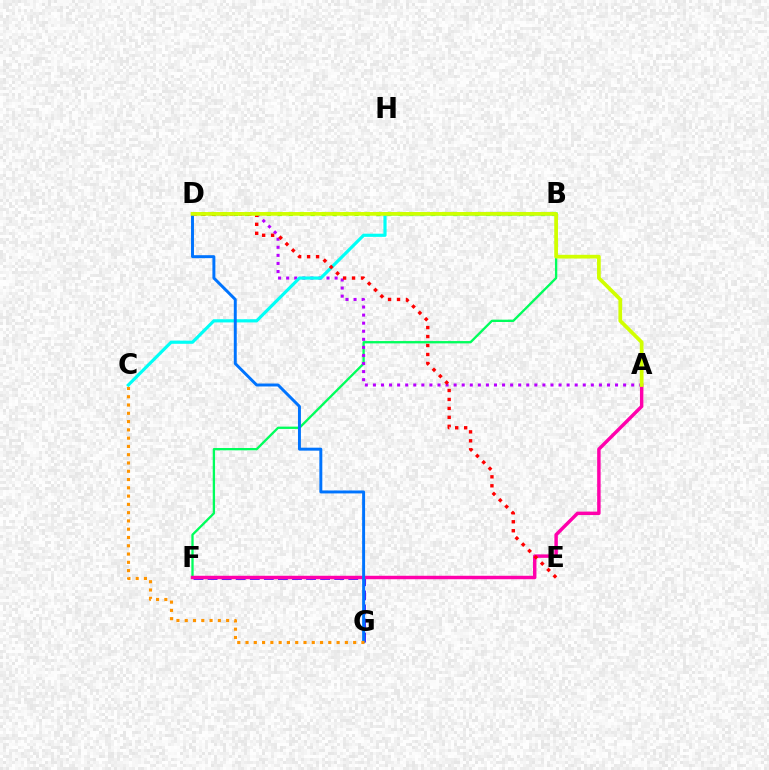{('B', 'D'): [{'color': '#3dff00', 'line_style': 'dotted', 'thickness': 2.98}], ('B', 'F'): [{'color': '#00ff5c', 'line_style': 'solid', 'thickness': 1.67}], ('A', 'D'): [{'color': '#b900ff', 'line_style': 'dotted', 'thickness': 2.19}, {'color': '#d1ff00', 'line_style': 'solid', 'thickness': 2.68}], ('B', 'C'): [{'color': '#00fff6', 'line_style': 'solid', 'thickness': 2.28}], ('F', 'G'): [{'color': '#2500ff', 'line_style': 'dashed', 'thickness': 1.91}], ('A', 'F'): [{'color': '#ff00ac', 'line_style': 'solid', 'thickness': 2.48}], ('D', 'E'): [{'color': '#ff0000', 'line_style': 'dotted', 'thickness': 2.44}], ('D', 'G'): [{'color': '#0074ff', 'line_style': 'solid', 'thickness': 2.12}], ('C', 'G'): [{'color': '#ff9400', 'line_style': 'dotted', 'thickness': 2.25}]}